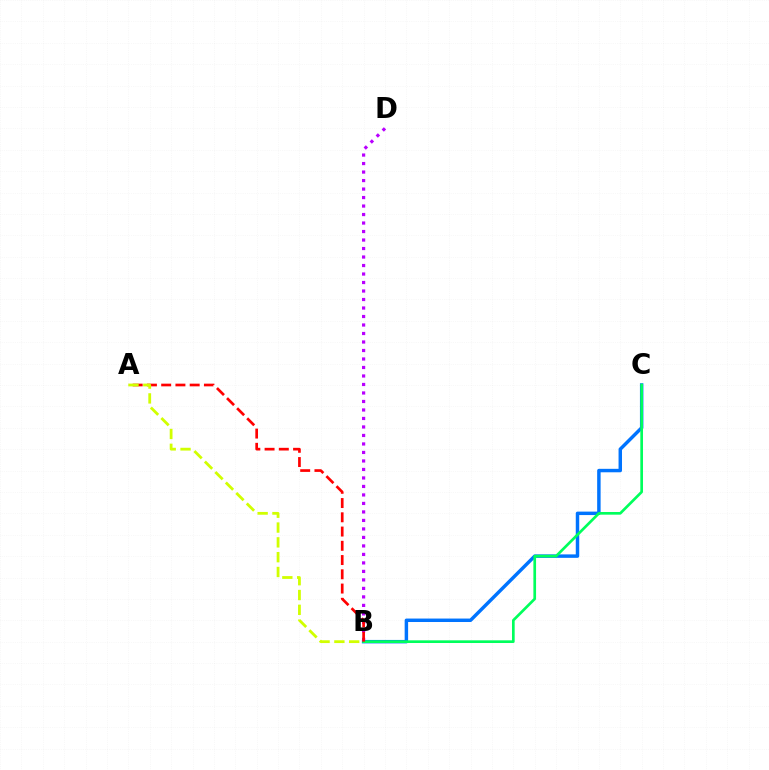{('B', 'C'): [{'color': '#0074ff', 'line_style': 'solid', 'thickness': 2.49}, {'color': '#00ff5c', 'line_style': 'solid', 'thickness': 1.93}], ('B', 'D'): [{'color': '#b900ff', 'line_style': 'dotted', 'thickness': 2.31}], ('A', 'B'): [{'color': '#ff0000', 'line_style': 'dashed', 'thickness': 1.94}, {'color': '#d1ff00', 'line_style': 'dashed', 'thickness': 2.01}]}